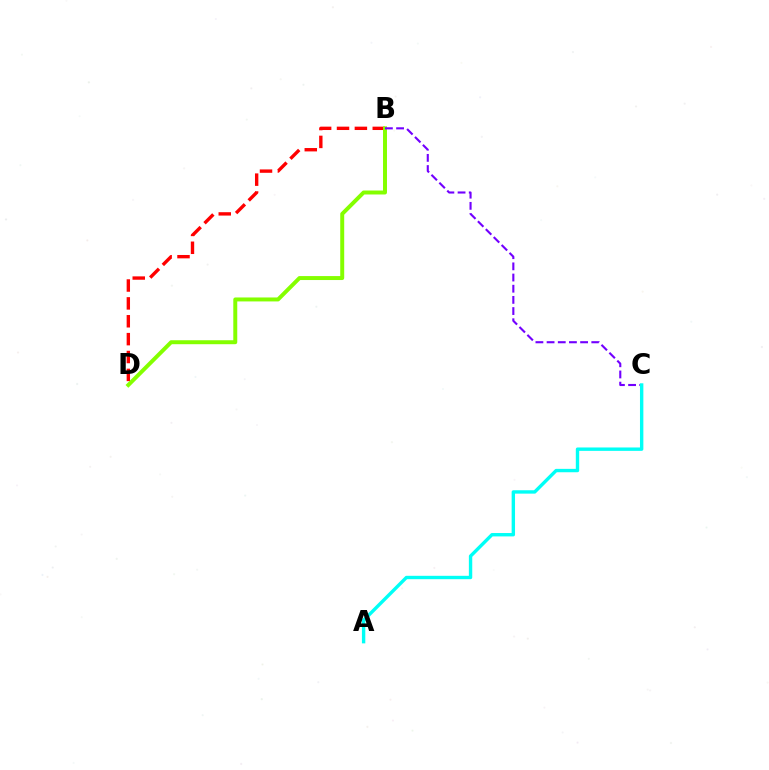{('B', 'D'): [{'color': '#ff0000', 'line_style': 'dashed', 'thickness': 2.43}, {'color': '#84ff00', 'line_style': 'solid', 'thickness': 2.85}], ('B', 'C'): [{'color': '#7200ff', 'line_style': 'dashed', 'thickness': 1.52}], ('A', 'C'): [{'color': '#00fff6', 'line_style': 'solid', 'thickness': 2.44}]}